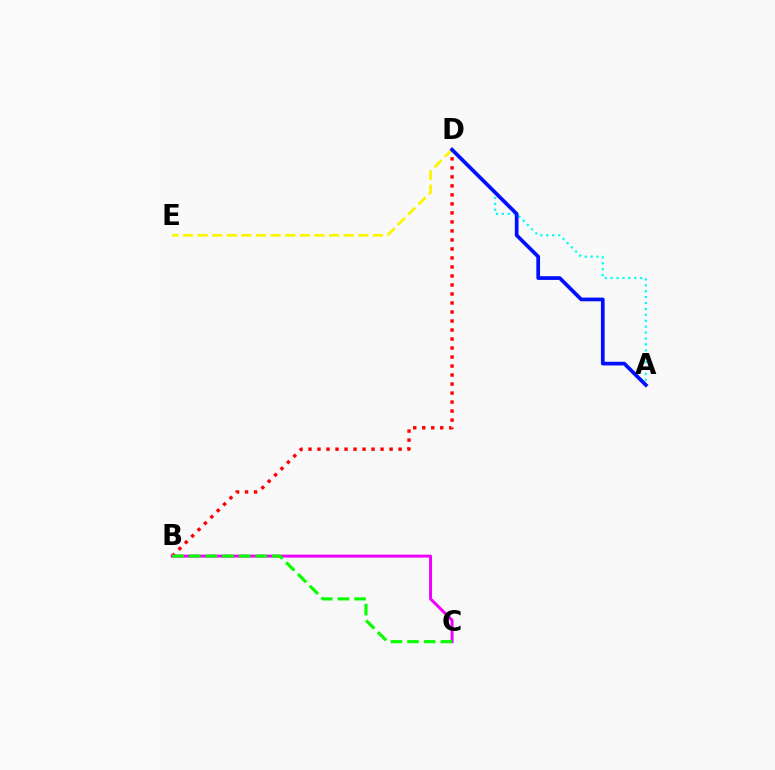{('B', 'D'): [{'color': '#ff0000', 'line_style': 'dotted', 'thickness': 2.45}], ('B', 'C'): [{'color': '#ee00ff', 'line_style': 'solid', 'thickness': 2.13}, {'color': '#08ff00', 'line_style': 'dashed', 'thickness': 2.26}], ('D', 'E'): [{'color': '#fcf500', 'line_style': 'dashed', 'thickness': 1.98}], ('A', 'D'): [{'color': '#00fff6', 'line_style': 'dotted', 'thickness': 1.61}, {'color': '#0010ff', 'line_style': 'solid', 'thickness': 2.67}]}